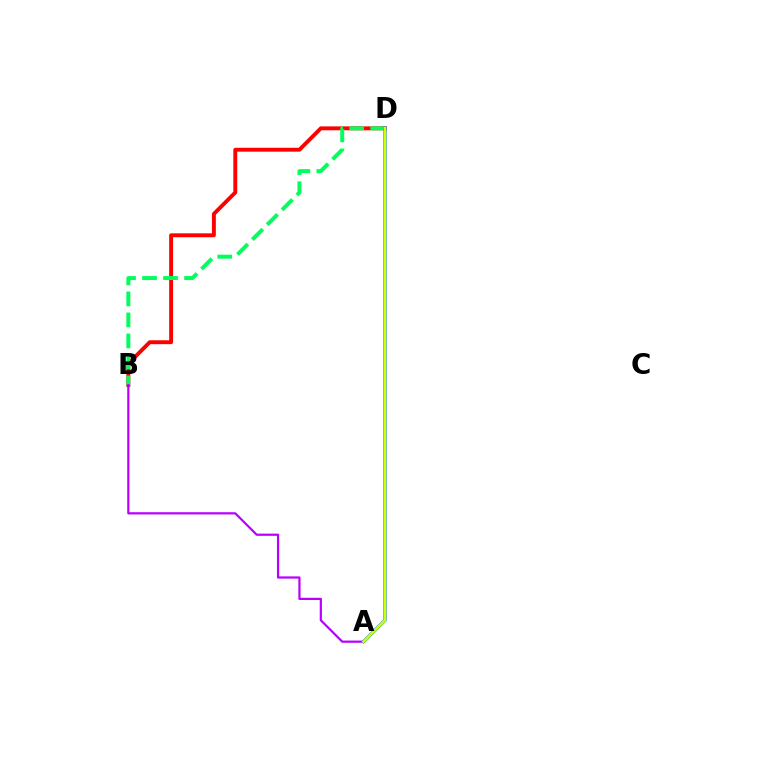{('B', 'D'): [{'color': '#ff0000', 'line_style': 'solid', 'thickness': 2.8}, {'color': '#00ff5c', 'line_style': 'dashed', 'thickness': 2.85}], ('A', 'B'): [{'color': '#b900ff', 'line_style': 'solid', 'thickness': 1.6}], ('A', 'D'): [{'color': '#0074ff', 'line_style': 'solid', 'thickness': 2.41}, {'color': '#d1ff00', 'line_style': 'solid', 'thickness': 1.95}]}